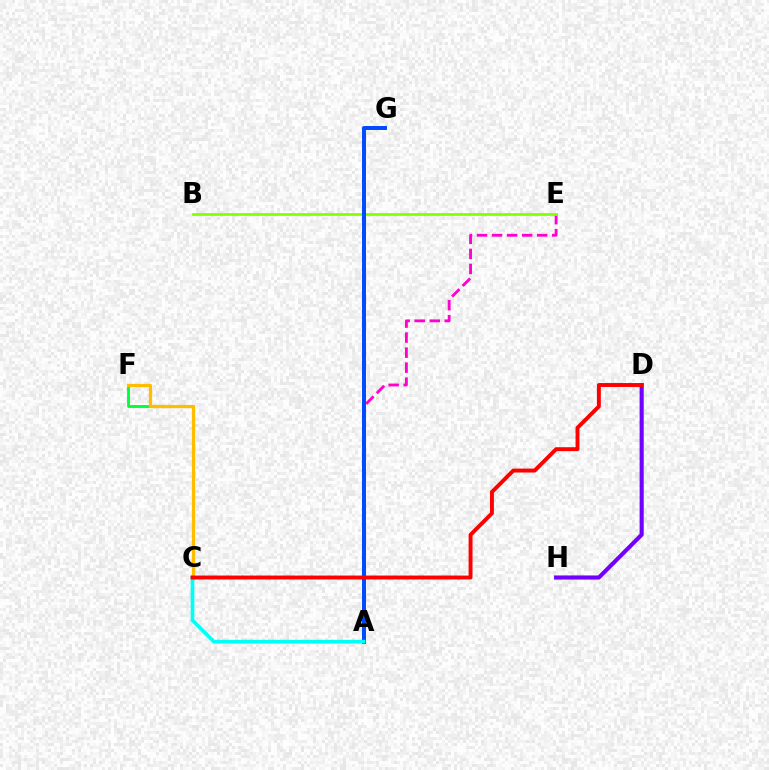{('D', 'H'): [{'color': '#7200ff', 'line_style': 'solid', 'thickness': 2.96}], ('A', 'E'): [{'color': '#ff00cf', 'line_style': 'dashed', 'thickness': 2.04}], ('C', 'F'): [{'color': '#00ff39', 'line_style': 'solid', 'thickness': 2.08}, {'color': '#ffbd00', 'line_style': 'solid', 'thickness': 2.32}], ('B', 'E'): [{'color': '#84ff00', 'line_style': 'solid', 'thickness': 1.95}], ('A', 'G'): [{'color': '#004bff', 'line_style': 'solid', 'thickness': 2.86}], ('A', 'C'): [{'color': '#00fff6', 'line_style': 'solid', 'thickness': 2.66}], ('C', 'D'): [{'color': '#ff0000', 'line_style': 'solid', 'thickness': 2.82}]}